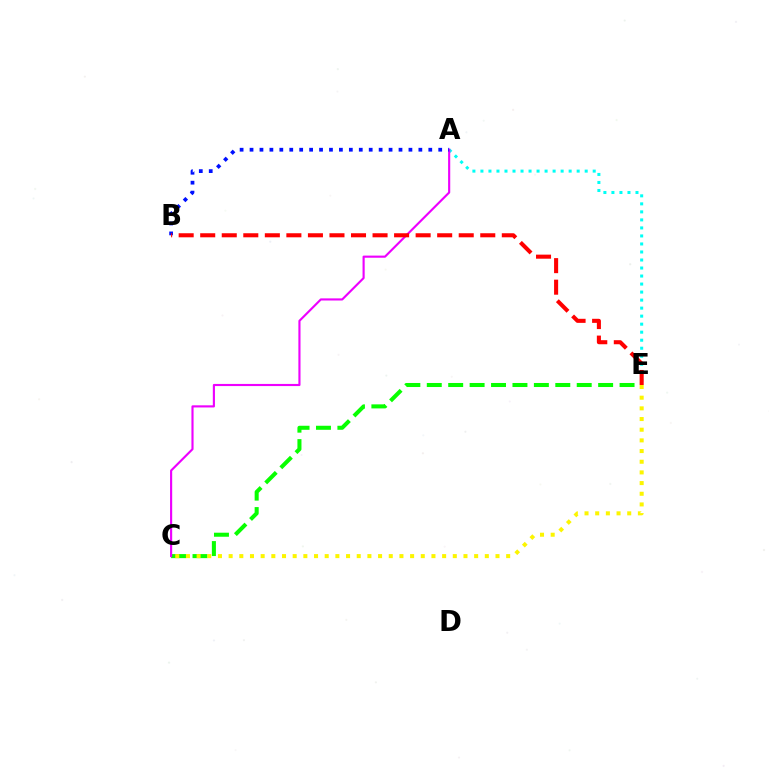{('A', 'E'): [{'color': '#00fff6', 'line_style': 'dotted', 'thickness': 2.18}], ('C', 'E'): [{'color': '#08ff00', 'line_style': 'dashed', 'thickness': 2.91}, {'color': '#fcf500', 'line_style': 'dotted', 'thickness': 2.9}], ('A', 'C'): [{'color': '#ee00ff', 'line_style': 'solid', 'thickness': 1.54}], ('A', 'B'): [{'color': '#0010ff', 'line_style': 'dotted', 'thickness': 2.7}], ('B', 'E'): [{'color': '#ff0000', 'line_style': 'dashed', 'thickness': 2.93}]}